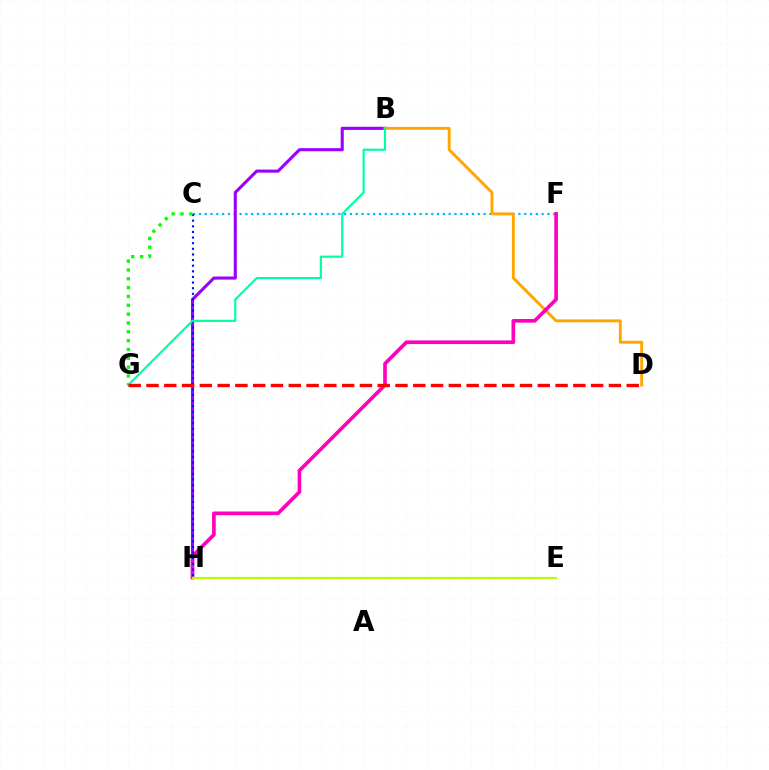{('C', 'F'): [{'color': '#00b5ff', 'line_style': 'dotted', 'thickness': 1.58}], ('B', 'H'): [{'color': '#9b00ff', 'line_style': 'solid', 'thickness': 2.23}], ('B', 'D'): [{'color': '#ffa500', 'line_style': 'solid', 'thickness': 2.08}], ('F', 'H'): [{'color': '#ff00bd', 'line_style': 'solid', 'thickness': 2.63}], ('C', 'H'): [{'color': '#0010ff', 'line_style': 'dotted', 'thickness': 1.53}], ('C', 'G'): [{'color': '#08ff00', 'line_style': 'dotted', 'thickness': 2.4}], ('E', 'H'): [{'color': '#b3ff00', 'line_style': 'solid', 'thickness': 1.57}], ('B', 'G'): [{'color': '#00ff9d', 'line_style': 'solid', 'thickness': 1.56}], ('D', 'G'): [{'color': '#ff0000', 'line_style': 'dashed', 'thickness': 2.42}]}